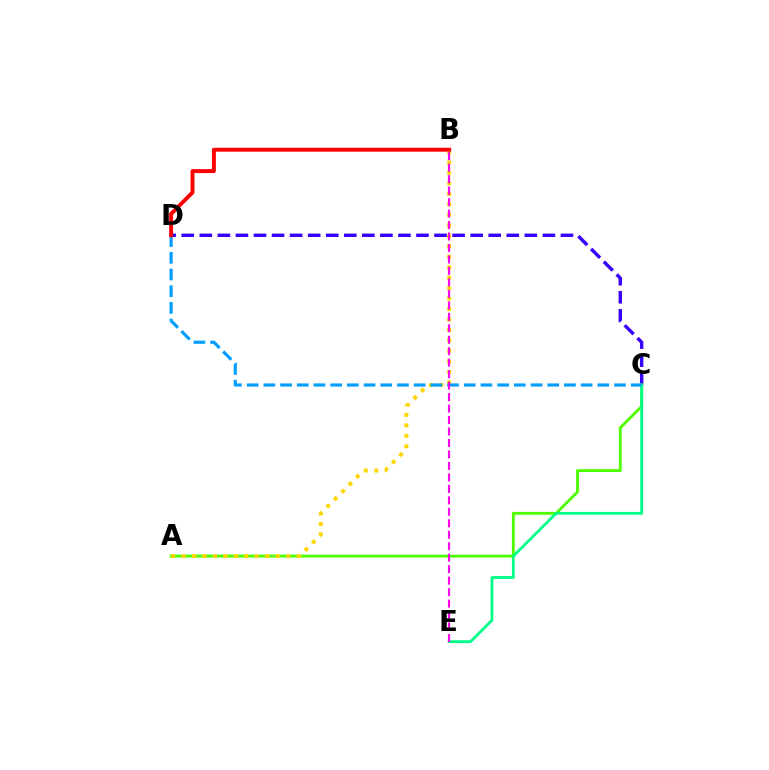{('C', 'D'): [{'color': '#3700ff', 'line_style': 'dashed', 'thickness': 2.45}, {'color': '#009eff', 'line_style': 'dashed', 'thickness': 2.27}], ('A', 'C'): [{'color': '#4fff00', 'line_style': 'solid', 'thickness': 2.07}], ('C', 'E'): [{'color': '#00ff86', 'line_style': 'solid', 'thickness': 2.03}], ('A', 'B'): [{'color': '#ffd500', 'line_style': 'dotted', 'thickness': 2.84}], ('B', 'D'): [{'color': '#ff0000', 'line_style': 'solid', 'thickness': 2.83}], ('B', 'E'): [{'color': '#ff00ed', 'line_style': 'dashed', 'thickness': 1.56}]}